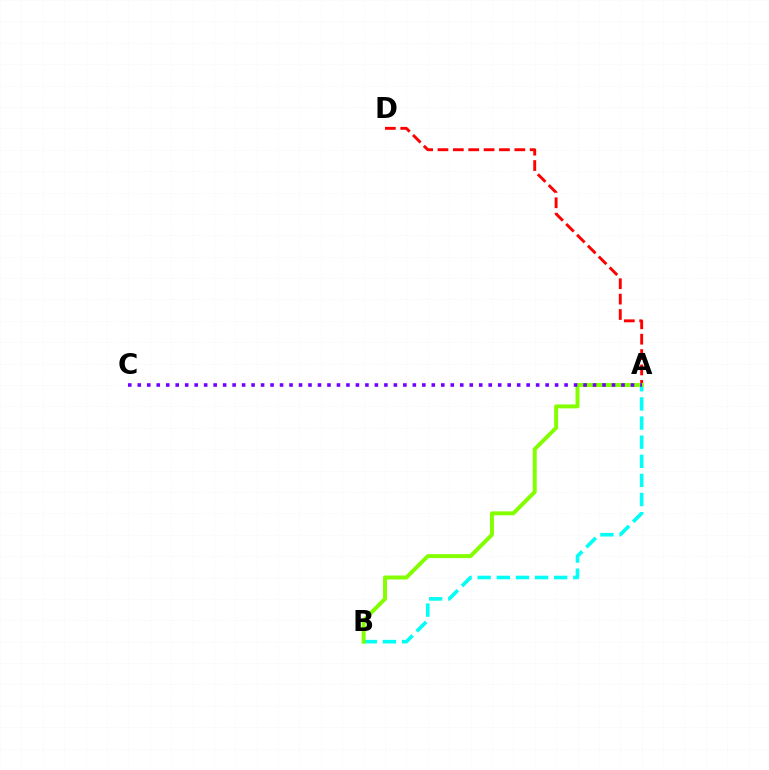{('A', 'D'): [{'color': '#ff0000', 'line_style': 'dashed', 'thickness': 2.09}], ('A', 'B'): [{'color': '#00fff6', 'line_style': 'dashed', 'thickness': 2.6}, {'color': '#84ff00', 'line_style': 'solid', 'thickness': 2.85}], ('A', 'C'): [{'color': '#7200ff', 'line_style': 'dotted', 'thickness': 2.58}]}